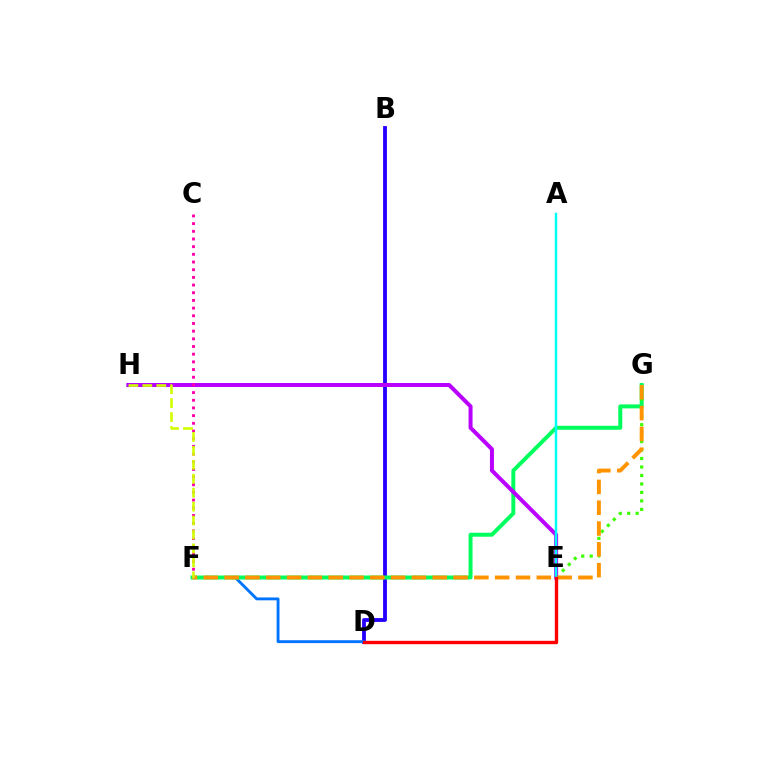{('B', 'D'): [{'color': '#2500ff', 'line_style': 'solid', 'thickness': 2.75}], ('D', 'F'): [{'color': '#0074ff', 'line_style': 'solid', 'thickness': 2.07}], ('F', 'G'): [{'color': '#00ff5c', 'line_style': 'solid', 'thickness': 2.86}, {'color': '#ff9400', 'line_style': 'dashed', 'thickness': 2.83}], ('E', 'G'): [{'color': '#3dff00', 'line_style': 'dotted', 'thickness': 2.3}], ('E', 'H'): [{'color': '#b900ff', 'line_style': 'solid', 'thickness': 2.88}], ('A', 'E'): [{'color': '#00fff6', 'line_style': 'solid', 'thickness': 1.8}], ('C', 'F'): [{'color': '#ff00ac', 'line_style': 'dotted', 'thickness': 2.09}], ('F', 'H'): [{'color': '#d1ff00', 'line_style': 'dashed', 'thickness': 1.89}], ('D', 'E'): [{'color': '#ff0000', 'line_style': 'solid', 'thickness': 2.43}]}